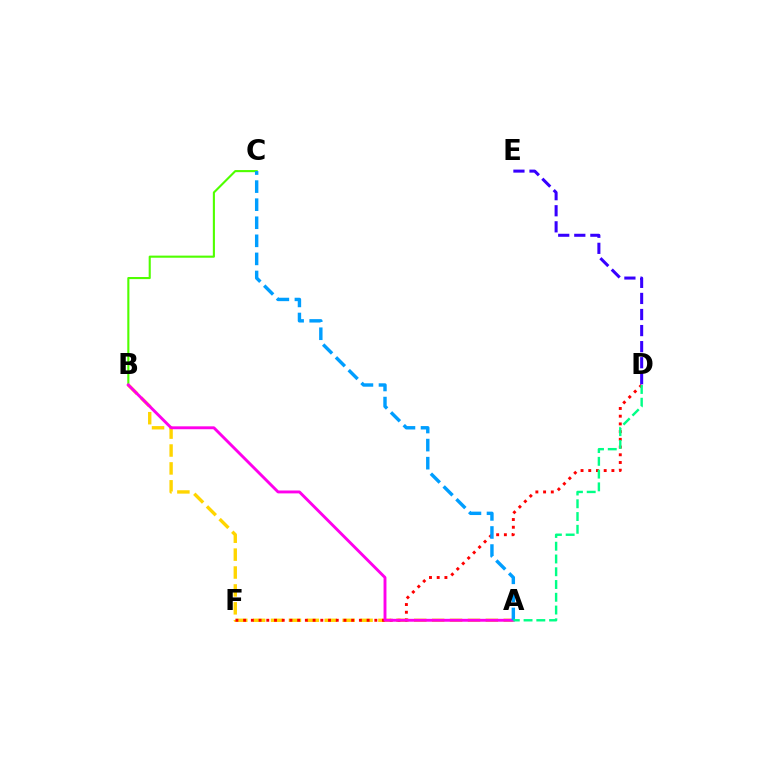{('B', 'C'): [{'color': '#4fff00', 'line_style': 'solid', 'thickness': 1.52}], ('A', 'B'): [{'color': '#ffd500', 'line_style': 'dashed', 'thickness': 2.43}, {'color': '#ff00ed', 'line_style': 'solid', 'thickness': 2.08}], ('D', 'F'): [{'color': '#ff0000', 'line_style': 'dotted', 'thickness': 2.1}], ('D', 'E'): [{'color': '#3700ff', 'line_style': 'dashed', 'thickness': 2.18}], ('A', 'C'): [{'color': '#009eff', 'line_style': 'dashed', 'thickness': 2.45}], ('A', 'D'): [{'color': '#00ff86', 'line_style': 'dashed', 'thickness': 1.73}]}